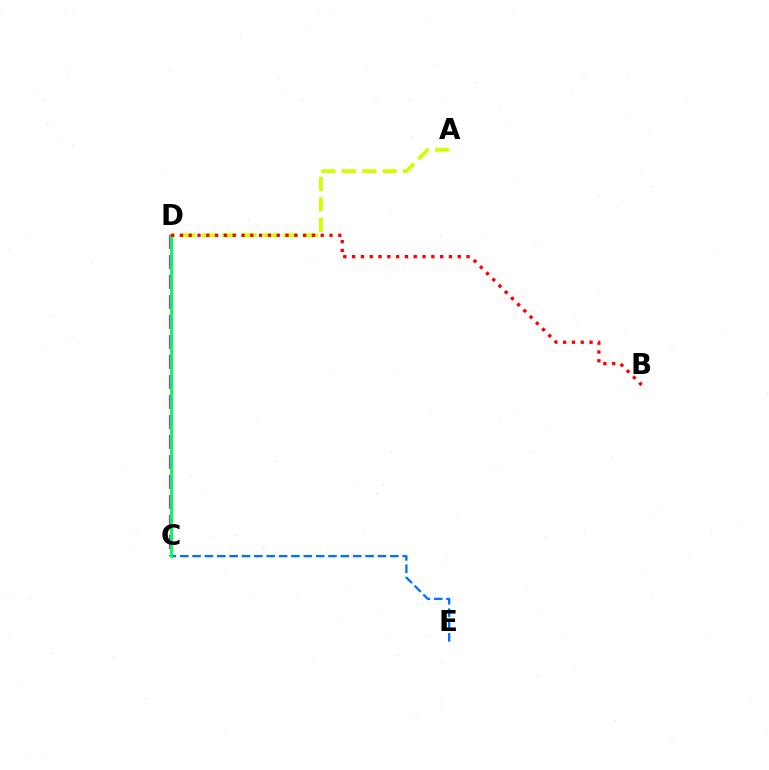{('C', 'E'): [{'color': '#0074ff', 'line_style': 'dashed', 'thickness': 1.68}], ('C', 'D'): [{'color': '#b900ff', 'line_style': 'dashed', 'thickness': 2.72}, {'color': '#00ff5c', 'line_style': 'solid', 'thickness': 2.09}], ('A', 'D'): [{'color': '#d1ff00', 'line_style': 'dashed', 'thickness': 2.77}], ('B', 'D'): [{'color': '#ff0000', 'line_style': 'dotted', 'thickness': 2.39}]}